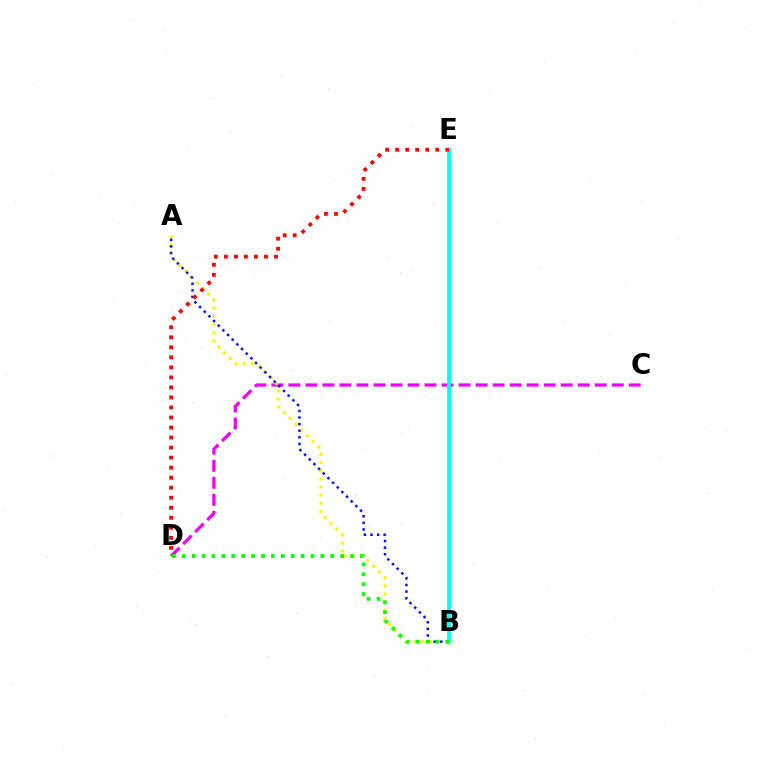{('C', 'D'): [{'color': '#ee00ff', 'line_style': 'dashed', 'thickness': 2.31}], ('A', 'B'): [{'color': '#fcf500', 'line_style': 'dotted', 'thickness': 2.21}, {'color': '#0010ff', 'line_style': 'dotted', 'thickness': 1.79}], ('B', 'E'): [{'color': '#00fff6', 'line_style': 'solid', 'thickness': 2.75}], ('B', 'D'): [{'color': '#08ff00', 'line_style': 'dotted', 'thickness': 2.69}], ('D', 'E'): [{'color': '#ff0000', 'line_style': 'dotted', 'thickness': 2.72}]}